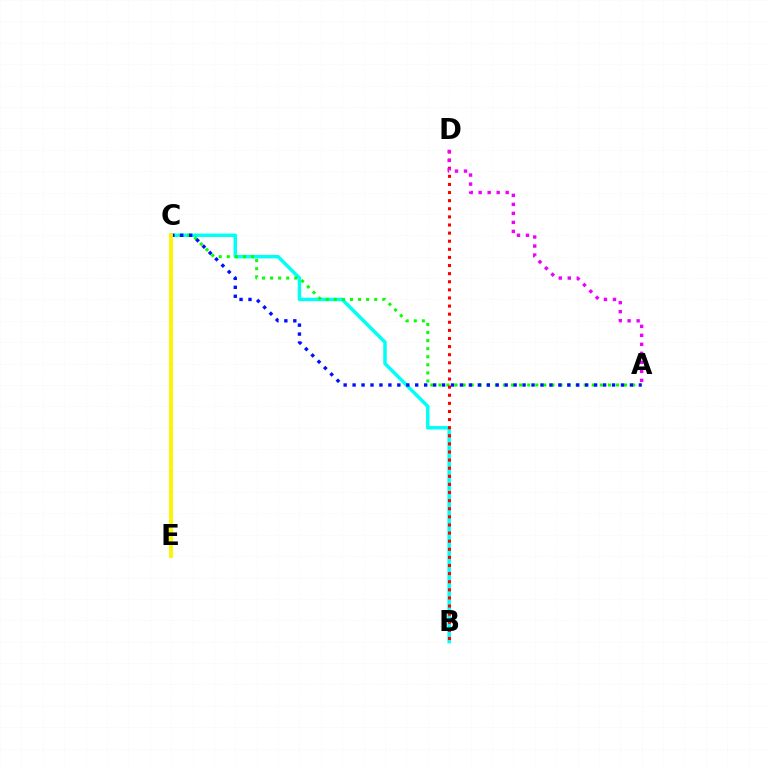{('B', 'C'): [{'color': '#00fff6', 'line_style': 'solid', 'thickness': 2.5}], ('A', 'C'): [{'color': '#08ff00', 'line_style': 'dotted', 'thickness': 2.19}, {'color': '#0010ff', 'line_style': 'dotted', 'thickness': 2.43}], ('B', 'D'): [{'color': '#ff0000', 'line_style': 'dotted', 'thickness': 2.2}], ('C', 'E'): [{'color': '#fcf500', 'line_style': 'solid', 'thickness': 2.76}], ('A', 'D'): [{'color': '#ee00ff', 'line_style': 'dotted', 'thickness': 2.45}]}